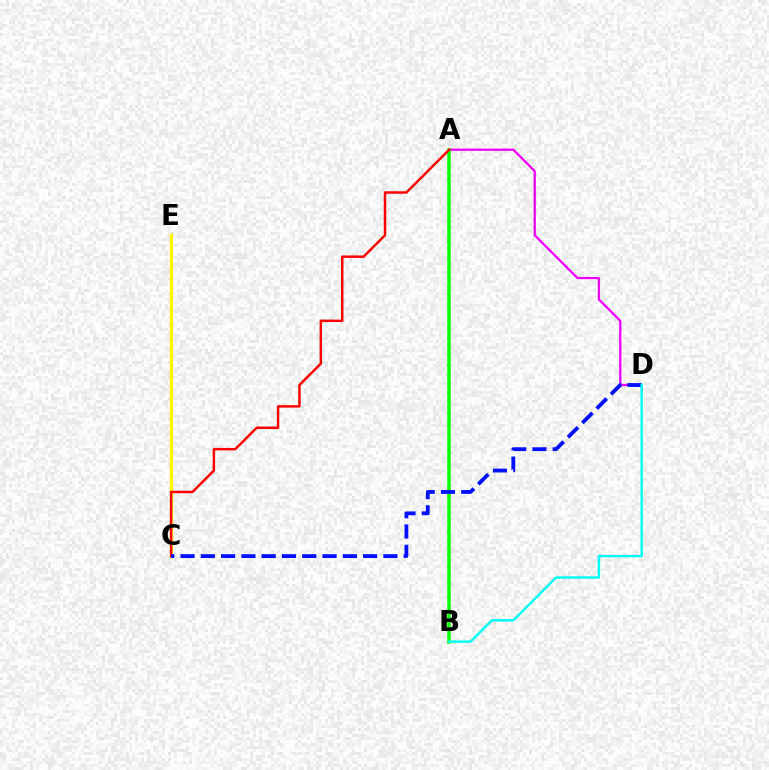{('A', 'D'): [{'color': '#ee00ff', 'line_style': 'solid', 'thickness': 1.62}], ('C', 'E'): [{'color': '#fcf500', 'line_style': 'solid', 'thickness': 2.4}], ('A', 'B'): [{'color': '#08ff00', 'line_style': 'solid', 'thickness': 2.53}], ('A', 'C'): [{'color': '#ff0000', 'line_style': 'solid', 'thickness': 1.78}], ('C', 'D'): [{'color': '#0010ff', 'line_style': 'dashed', 'thickness': 2.76}], ('B', 'D'): [{'color': '#00fff6', 'line_style': 'solid', 'thickness': 1.76}]}